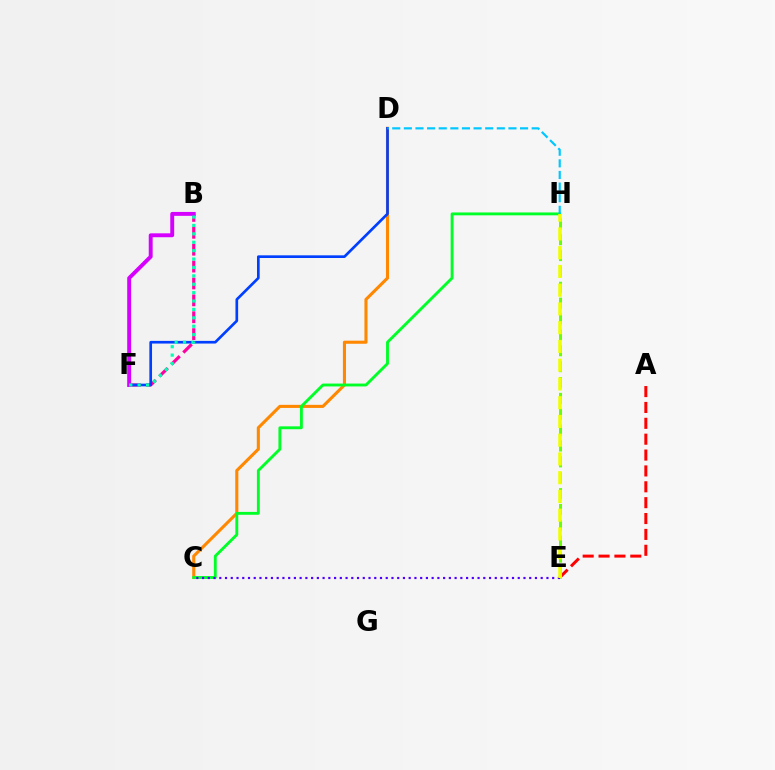{('A', 'E'): [{'color': '#ff0000', 'line_style': 'dashed', 'thickness': 2.16}], ('B', 'F'): [{'color': '#ff00a0', 'line_style': 'dashed', 'thickness': 2.29}, {'color': '#d600ff', 'line_style': 'solid', 'thickness': 2.81}, {'color': '#00ffaf', 'line_style': 'dotted', 'thickness': 2.28}], ('C', 'D'): [{'color': '#ff8800', 'line_style': 'solid', 'thickness': 2.22}], ('E', 'H'): [{'color': '#66ff00', 'line_style': 'dashed', 'thickness': 2.16}, {'color': '#eeff00', 'line_style': 'dashed', 'thickness': 2.55}], ('D', 'F'): [{'color': '#003fff', 'line_style': 'solid', 'thickness': 1.93}], ('C', 'H'): [{'color': '#00ff27', 'line_style': 'solid', 'thickness': 2.07}], ('C', 'E'): [{'color': '#4f00ff', 'line_style': 'dotted', 'thickness': 1.56}], ('D', 'H'): [{'color': '#00c7ff', 'line_style': 'dashed', 'thickness': 1.58}]}